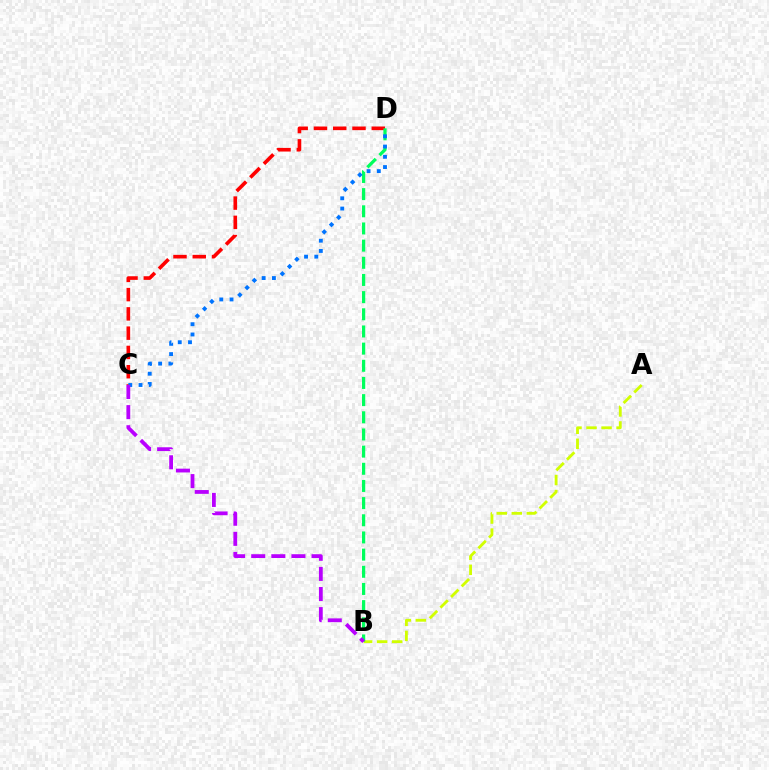{('C', 'D'): [{'color': '#ff0000', 'line_style': 'dashed', 'thickness': 2.62}, {'color': '#0074ff', 'line_style': 'dotted', 'thickness': 2.79}], ('A', 'B'): [{'color': '#d1ff00', 'line_style': 'dashed', 'thickness': 2.04}], ('B', 'D'): [{'color': '#00ff5c', 'line_style': 'dashed', 'thickness': 2.33}], ('B', 'C'): [{'color': '#b900ff', 'line_style': 'dashed', 'thickness': 2.73}]}